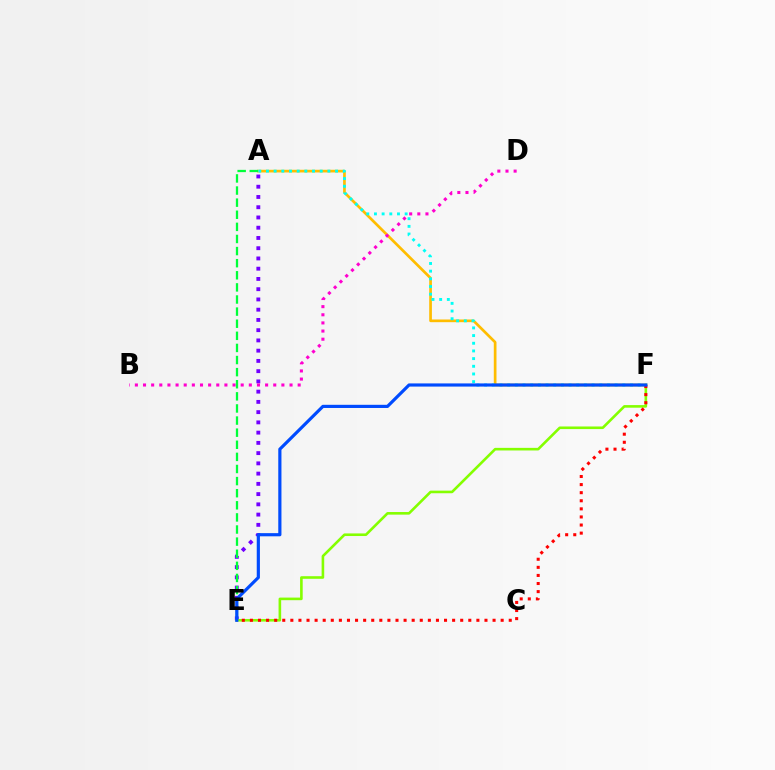{('A', 'E'): [{'color': '#7200ff', 'line_style': 'dotted', 'thickness': 2.78}, {'color': '#00ff39', 'line_style': 'dashed', 'thickness': 1.64}], ('A', 'F'): [{'color': '#ffbd00', 'line_style': 'solid', 'thickness': 1.94}, {'color': '#00fff6', 'line_style': 'dotted', 'thickness': 2.09}], ('E', 'F'): [{'color': '#84ff00', 'line_style': 'solid', 'thickness': 1.87}, {'color': '#ff0000', 'line_style': 'dotted', 'thickness': 2.2}, {'color': '#004bff', 'line_style': 'solid', 'thickness': 2.28}], ('B', 'D'): [{'color': '#ff00cf', 'line_style': 'dotted', 'thickness': 2.21}]}